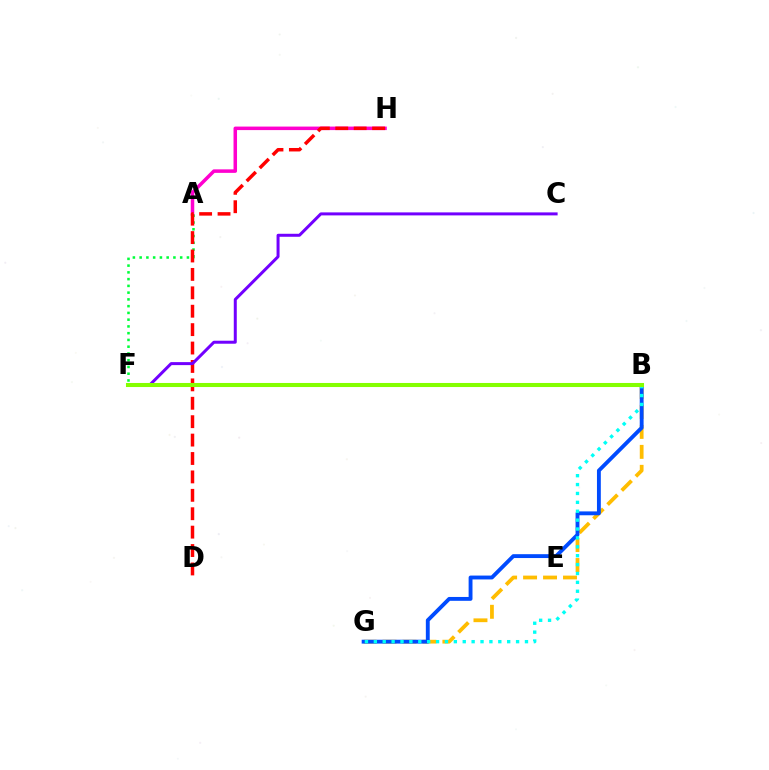{('A', 'H'): [{'color': '#ff00cf', 'line_style': 'solid', 'thickness': 2.53}], ('B', 'G'): [{'color': '#ffbd00', 'line_style': 'dashed', 'thickness': 2.71}, {'color': '#004bff', 'line_style': 'solid', 'thickness': 2.78}, {'color': '#00fff6', 'line_style': 'dotted', 'thickness': 2.42}], ('A', 'F'): [{'color': '#00ff39', 'line_style': 'dotted', 'thickness': 1.84}], ('D', 'H'): [{'color': '#ff0000', 'line_style': 'dashed', 'thickness': 2.5}], ('C', 'F'): [{'color': '#7200ff', 'line_style': 'solid', 'thickness': 2.16}], ('B', 'F'): [{'color': '#84ff00', 'line_style': 'solid', 'thickness': 2.93}]}